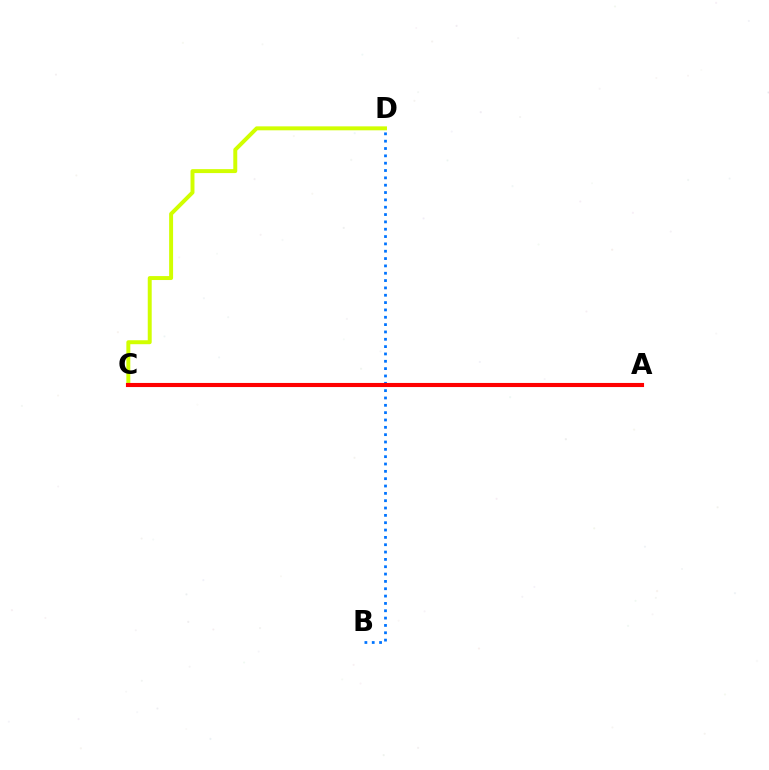{('C', 'D'): [{'color': '#d1ff00', 'line_style': 'solid', 'thickness': 2.84}], ('B', 'D'): [{'color': '#0074ff', 'line_style': 'dotted', 'thickness': 1.99}], ('A', 'C'): [{'color': '#b900ff', 'line_style': 'dashed', 'thickness': 2.02}, {'color': '#00ff5c', 'line_style': 'dashed', 'thickness': 1.61}, {'color': '#ff0000', 'line_style': 'solid', 'thickness': 2.95}]}